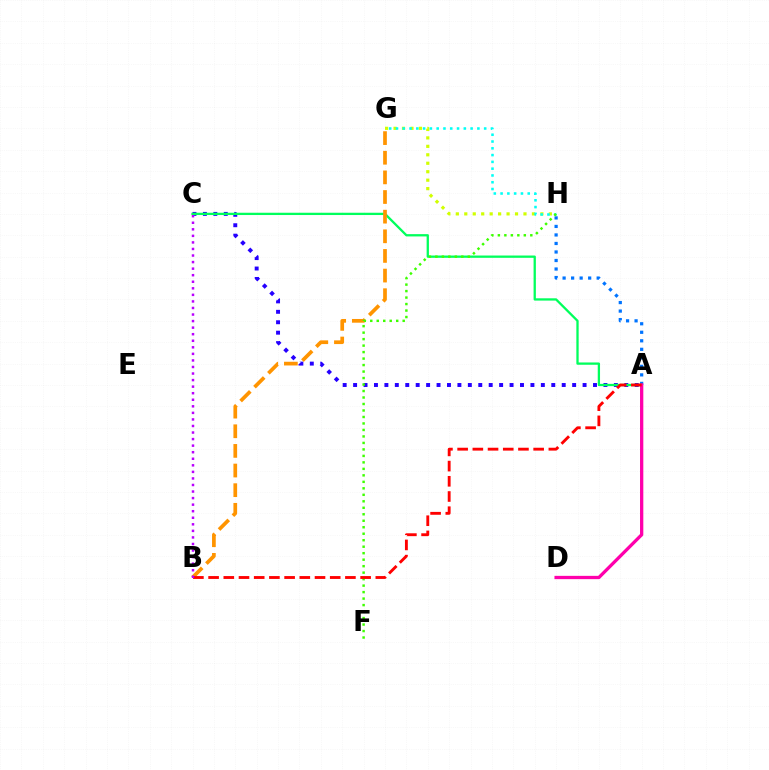{('A', 'C'): [{'color': '#2500ff', 'line_style': 'dotted', 'thickness': 2.83}, {'color': '#00ff5c', 'line_style': 'solid', 'thickness': 1.65}], ('A', 'H'): [{'color': '#0074ff', 'line_style': 'dotted', 'thickness': 2.31}], ('G', 'H'): [{'color': '#d1ff00', 'line_style': 'dotted', 'thickness': 2.3}, {'color': '#00fff6', 'line_style': 'dotted', 'thickness': 1.84}], ('B', 'G'): [{'color': '#ff9400', 'line_style': 'dashed', 'thickness': 2.67}], ('F', 'H'): [{'color': '#3dff00', 'line_style': 'dotted', 'thickness': 1.76}], ('A', 'D'): [{'color': '#ff00ac', 'line_style': 'solid', 'thickness': 2.37}], ('A', 'B'): [{'color': '#ff0000', 'line_style': 'dashed', 'thickness': 2.07}], ('B', 'C'): [{'color': '#b900ff', 'line_style': 'dotted', 'thickness': 1.78}]}